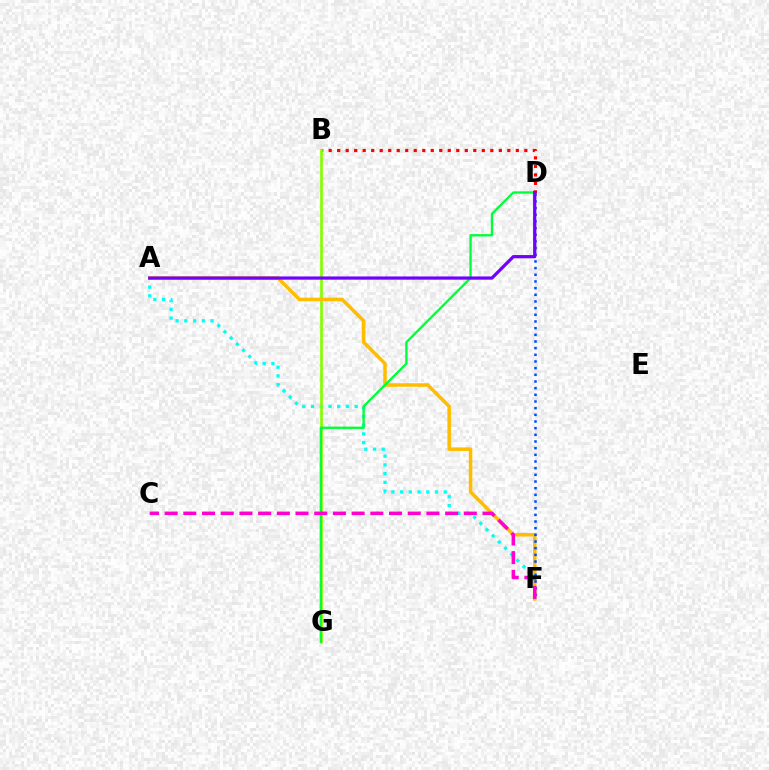{('B', 'D'): [{'color': '#ff0000', 'line_style': 'dotted', 'thickness': 2.31}], ('A', 'F'): [{'color': '#00fff6', 'line_style': 'dotted', 'thickness': 2.37}, {'color': '#ffbd00', 'line_style': 'solid', 'thickness': 2.54}], ('B', 'G'): [{'color': '#84ff00', 'line_style': 'solid', 'thickness': 1.92}], ('D', 'G'): [{'color': '#00ff39', 'line_style': 'solid', 'thickness': 1.68}], ('D', 'F'): [{'color': '#004bff', 'line_style': 'dotted', 'thickness': 1.81}], ('C', 'F'): [{'color': '#ff00cf', 'line_style': 'dashed', 'thickness': 2.54}], ('A', 'D'): [{'color': '#7200ff', 'line_style': 'solid', 'thickness': 2.32}]}